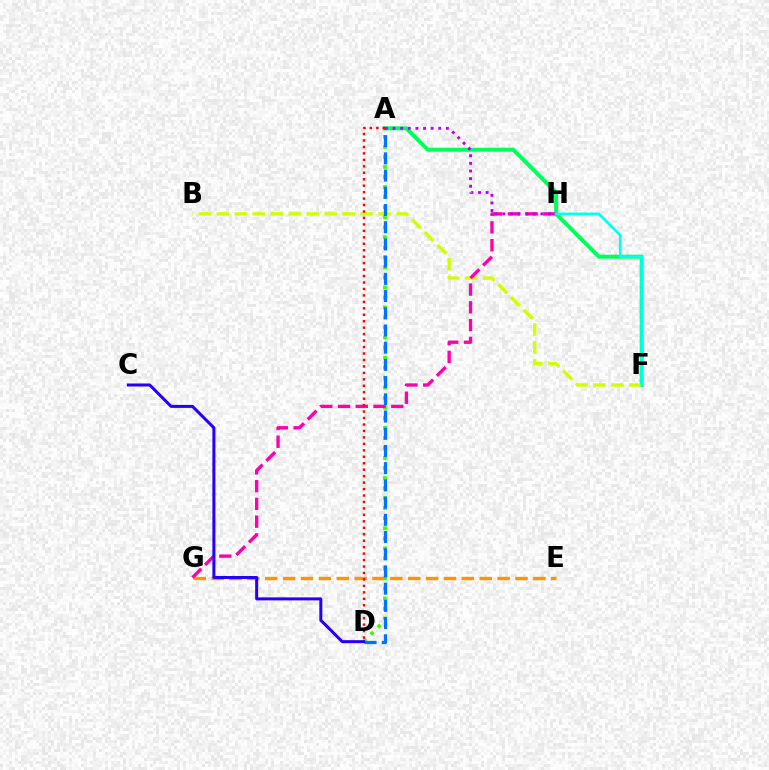{('A', 'F'): [{'color': '#00ff5c', 'line_style': 'solid', 'thickness': 2.86}], ('E', 'G'): [{'color': '#ff9400', 'line_style': 'dashed', 'thickness': 2.43}], ('B', 'F'): [{'color': '#d1ff00', 'line_style': 'dashed', 'thickness': 2.44}], ('A', 'D'): [{'color': '#3dff00', 'line_style': 'dotted', 'thickness': 2.73}, {'color': '#0074ff', 'line_style': 'dashed', 'thickness': 2.34}, {'color': '#ff0000', 'line_style': 'dotted', 'thickness': 1.75}], ('G', 'H'): [{'color': '#ff00ac', 'line_style': 'dashed', 'thickness': 2.41}], ('A', 'H'): [{'color': '#b900ff', 'line_style': 'dotted', 'thickness': 2.07}], ('C', 'D'): [{'color': '#2500ff', 'line_style': 'solid', 'thickness': 2.17}], ('F', 'H'): [{'color': '#00fff6', 'line_style': 'solid', 'thickness': 1.92}]}